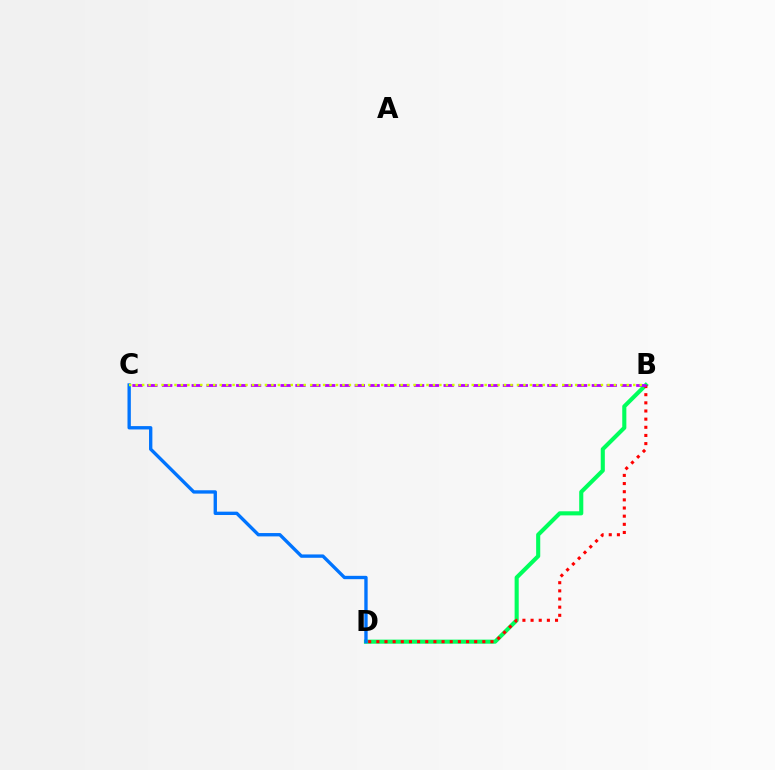{('B', 'D'): [{'color': '#00ff5c', 'line_style': 'solid', 'thickness': 2.95}, {'color': '#ff0000', 'line_style': 'dotted', 'thickness': 2.21}], ('C', 'D'): [{'color': '#0074ff', 'line_style': 'solid', 'thickness': 2.41}], ('B', 'C'): [{'color': '#b900ff', 'line_style': 'dashed', 'thickness': 2.01}, {'color': '#d1ff00', 'line_style': 'dotted', 'thickness': 1.76}]}